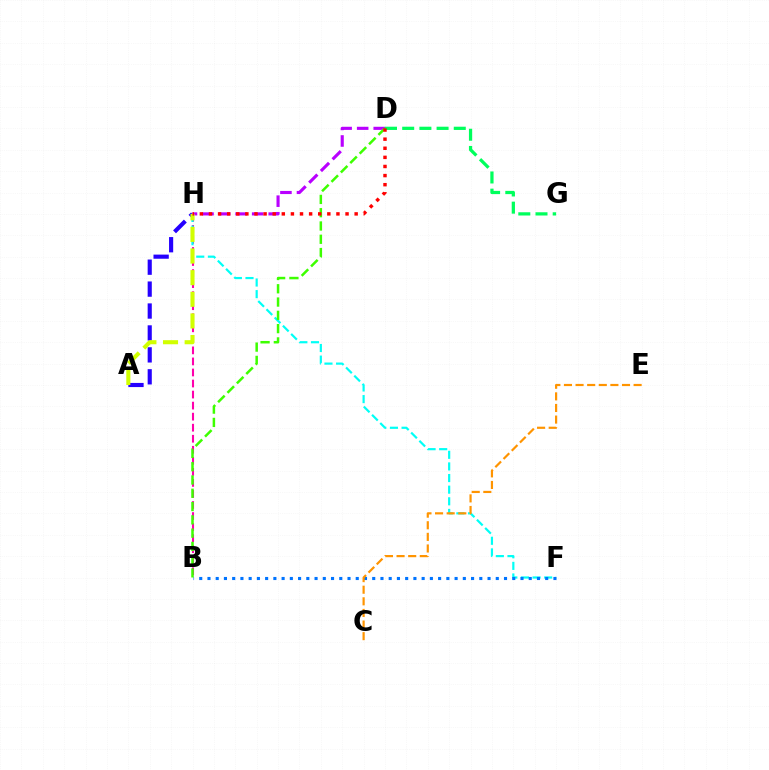{('A', 'H'): [{'color': '#2500ff', 'line_style': 'dashed', 'thickness': 2.98}, {'color': '#d1ff00', 'line_style': 'dashed', 'thickness': 2.94}], ('D', 'H'): [{'color': '#b900ff', 'line_style': 'dashed', 'thickness': 2.25}, {'color': '#ff0000', 'line_style': 'dotted', 'thickness': 2.47}], ('B', 'H'): [{'color': '#ff00ac', 'line_style': 'dashed', 'thickness': 1.5}], ('F', 'H'): [{'color': '#00fff6', 'line_style': 'dashed', 'thickness': 1.58}], ('B', 'F'): [{'color': '#0074ff', 'line_style': 'dotted', 'thickness': 2.24}], ('B', 'D'): [{'color': '#3dff00', 'line_style': 'dashed', 'thickness': 1.81}], ('C', 'E'): [{'color': '#ff9400', 'line_style': 'dashed', 'thickness': 1.58}], ('D', 'G'): [{'color': '#00ff5c', 'line_style': 'dashed', 'thickness': 2.34}]}